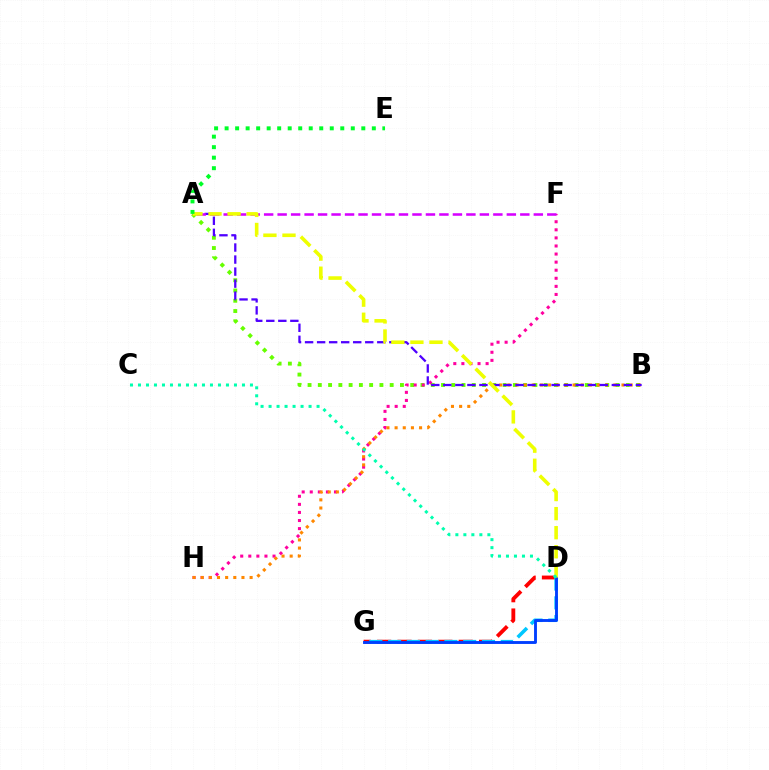{('D', 'G'): [{'color': '#ff0000', 'line_style': 'dashed', 'thickness': 2.77}, {'color': '#00c7ff', 'line_style': 'dashed', 'thickness': 2.55}, {'color': '#003fff', 'line_style': 'solid', 'thickness': 2.07}], ('A', 'B'): [{'color': '#66ff00', 'line_style': 'dotted', 'thickness': 2.79}, {'color': '#4f00ff', 'line_style': 'dashed', 'thickness': 1.64}], ('F', 'H'): [{'color': '#ff00a0', 'line_style': 'dotted', 'thickness': 2.19}], ('B', 'H'): [{'color': '#ff8800', 'line_style': 'dotted', 'thickness': 2.22}], ('A', 'F'): [{'color': '#d600ff', 'line_style': 'dashed', 'thickness': 1.83}], ('A', 'D'): [{'color': '#eeff00', 'line_style': 'dashed', 'thickness': 2.59}], ('A', 'E'): [{'color': '#00ff27', 'line_style': 'dotted', 'thickness': 2.86}], ('C', 'D'): [{'color': '#00ffaf', 'line_style': 'dotted', 'thickness': 2.17}]}